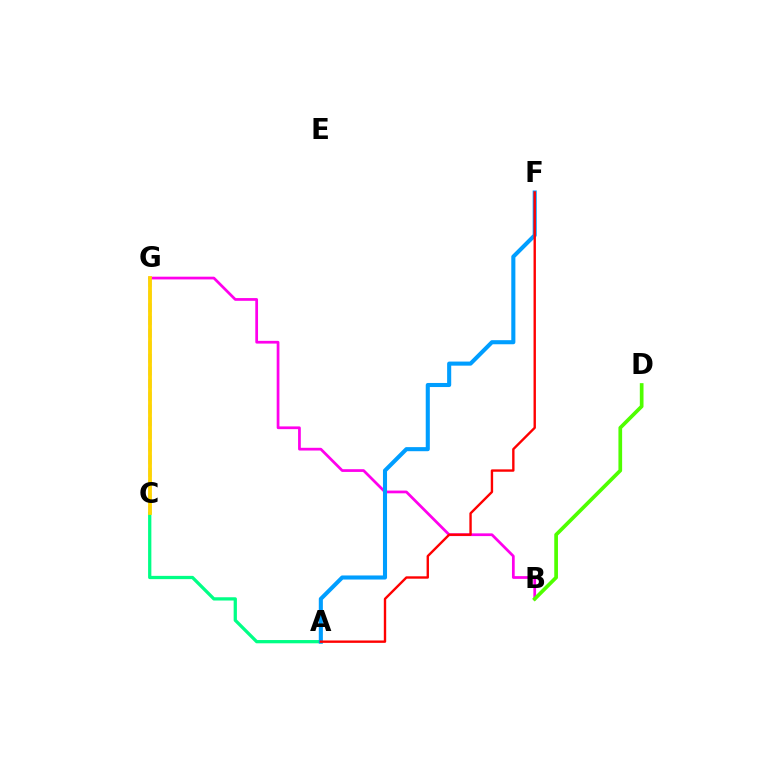{('A', 'C'): [{'color': '#00ff86', 'line_style': 'solid', 'thickness': 2.35}], ('B', 'G'): [{'color': '#ff00ed', 'line_style': 'solid', 'thickness': 1.97}], ('A', 'F'): [{'color': '#009eff', 'line_style': 'solid', 'thickness': 2.94}, {'color': '#ff0000', 'line_style': 'solid', 'thickness': 1.71}], ('C', 'G'): [{'color': '#3700ff', 'line_style': 'dashed', 'thickness': 1.72}, {'color': '#ffd500', 'line_style': 'solid', 'thickness': 2.73}], ('B', 'D'): [{'color': '#4fff00', 'line_style': 'solid', 'thickness': 2.66}]}